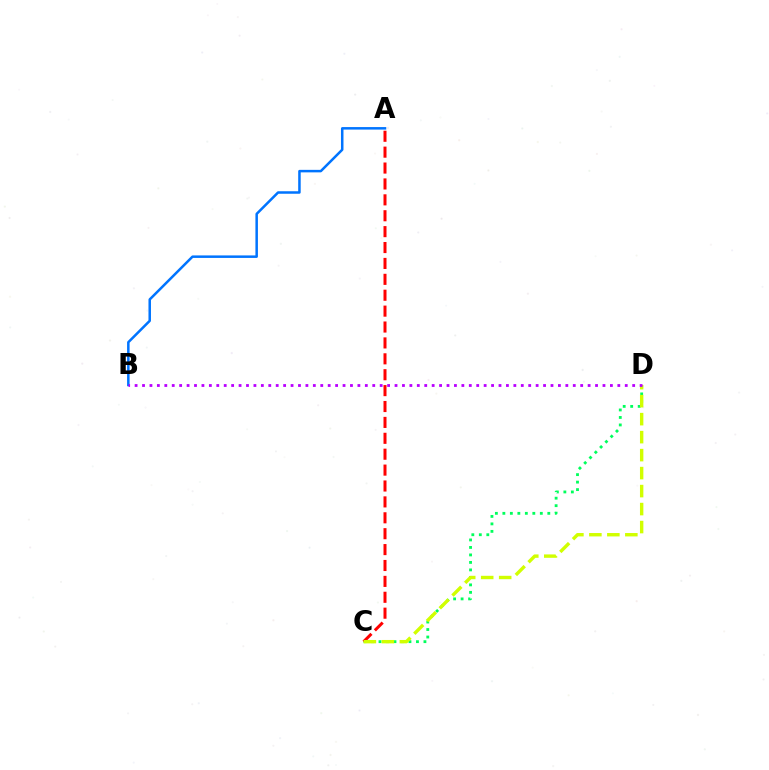{('C', 'D'): [{'color': '#00ff5c', 'line_style': 'dotted', 'thickness': 2.03}, {'color': '#d1ff00', 'line_style': 'dashed', 'thickness': 2.44}], ('A', 'B'): [{'color': '#0074ff', 'line_style': 'solid', 'thickness': 1.81}], ('A', 'C'): [{'color': '#ff0000', 'line_style': 'dashed', 'thickness': 2.16}], ('B', 'D'): [{'color': '#b900ff', 'line_style': 'dotted', 'thickness': 2.02}]}